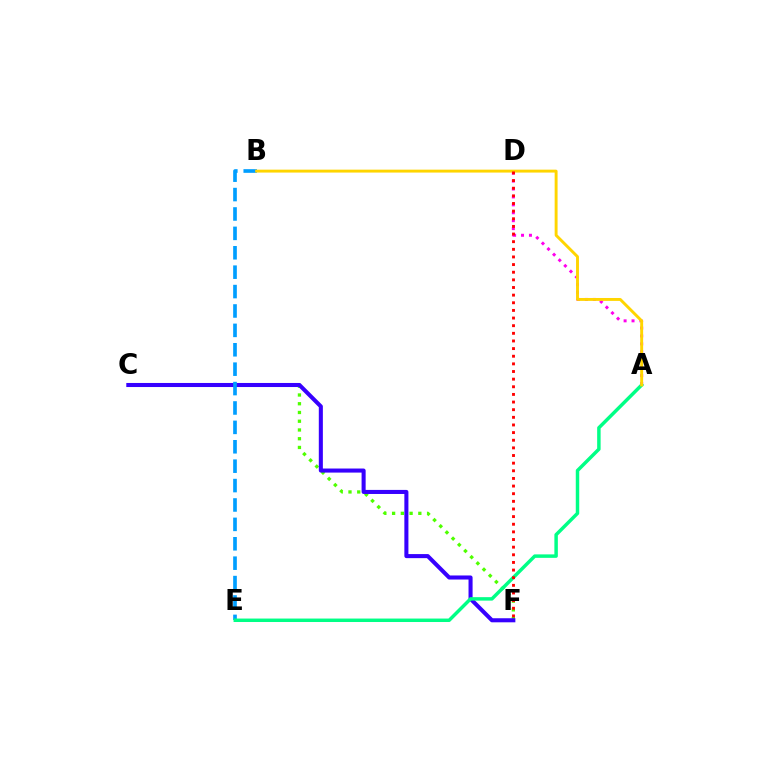{('C', 'F'): [{'color': '#4fff00', 'line_style': 'dotted', 'thickness': 2.38}, {'color': '#3700ff', 'line_style': 'solid', 'thickness': 2.92}], ('A', 'D'): [{'color': '#ff00ed', 'line_style': 'dotted', 'thickness': 2.15}], ('B', 'E'): [{'color': '#009eff', 'line_style': 'dashed', 'thickness': 2.64}], ('A', 'E'): [{'color': '#00ff86', 'line_style': 'solid', 'thickness': 2.49}], ('A', 'B'): [{'color': '#ffd500', 'line_style': 'solid', 'thickness': 2.1}], ('D', 'F'): [{'color': '#ff0000', 'line_style': 'dotted', 'thickness': 2.07}]}